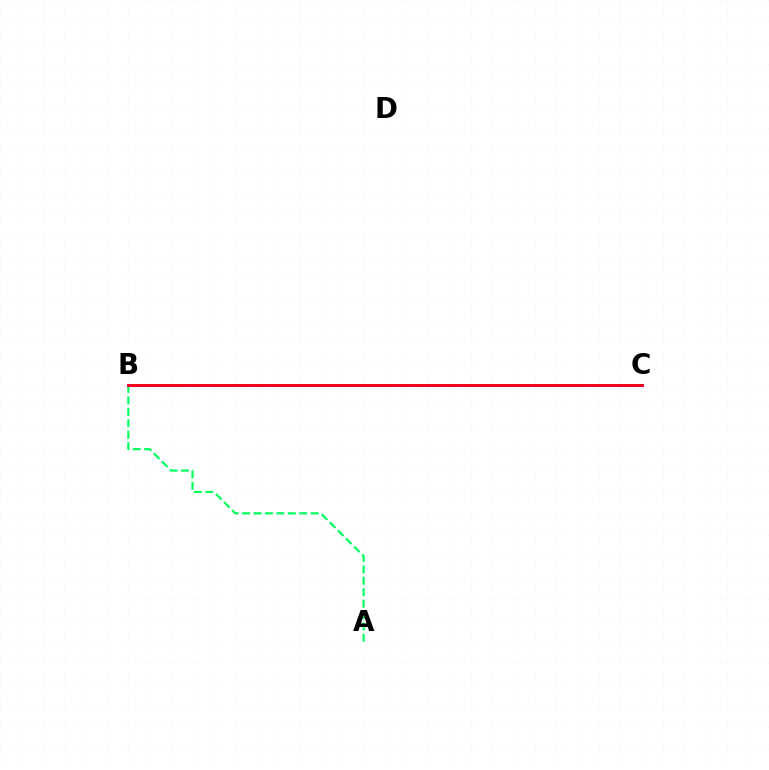{('B', 'C'): [{'color': '#d1ff00', 'line_style': 'dotted', 'thickness': 1.87}, {'color': '#0074ff', 'line_style': 'dotted', 'thickness': 2.08}, {'color': '#b900ff', 'line_style': 'solid', 'thickness': 1.99}, {'color': '#ff0000', 'line_style': 'solid', 'thickness': 1.86}], ('A', 'B'): [{'color': '#00ff5c', 'line_style': 'dashed', 'thickness': 1.55}]}